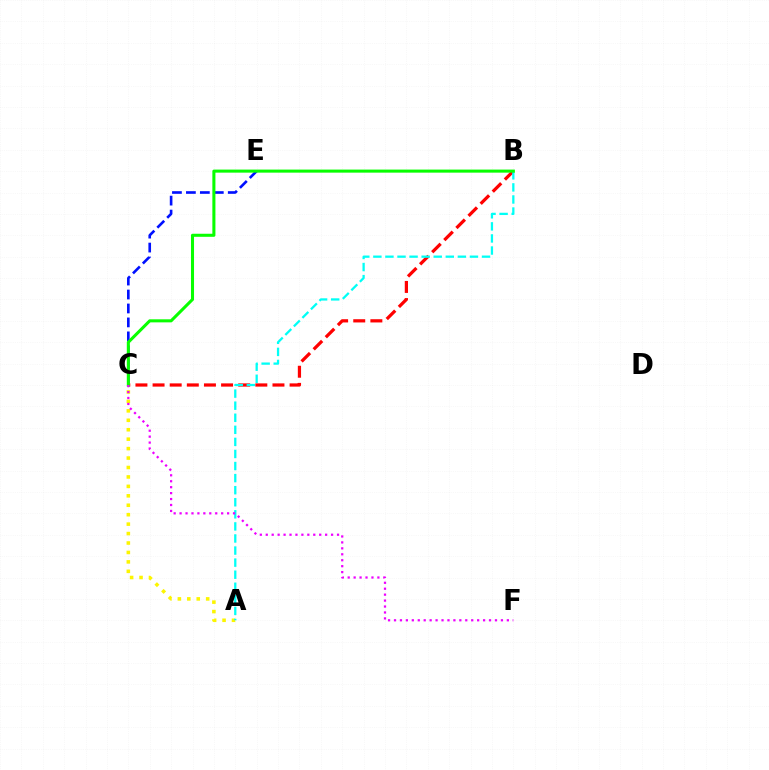{('A', 'C'): [{'color': '#fcf500', 'line_style': 'dotted', 'thickness': 2.56}], ('C', 'E'): [{'color': '#0010ff', 'line_style': 'dashed', 'thickness': 1.9}], ('B', 'C'): [{'color': '#ff0000', 'line_style': 'dashed', 'thickness': 2.33}, {'color': '#08ff00', 'line_style': 'solid', 'thickness': 2.2}], ('A', 'B'): [{'color': '#00fff6', 'line_style': 'dashed', 'thickness': 1.64}], ('C', 'F'): [{'color': '#ee00ff', 'line_style': 'dotted', 'thickness': 1.61}]}